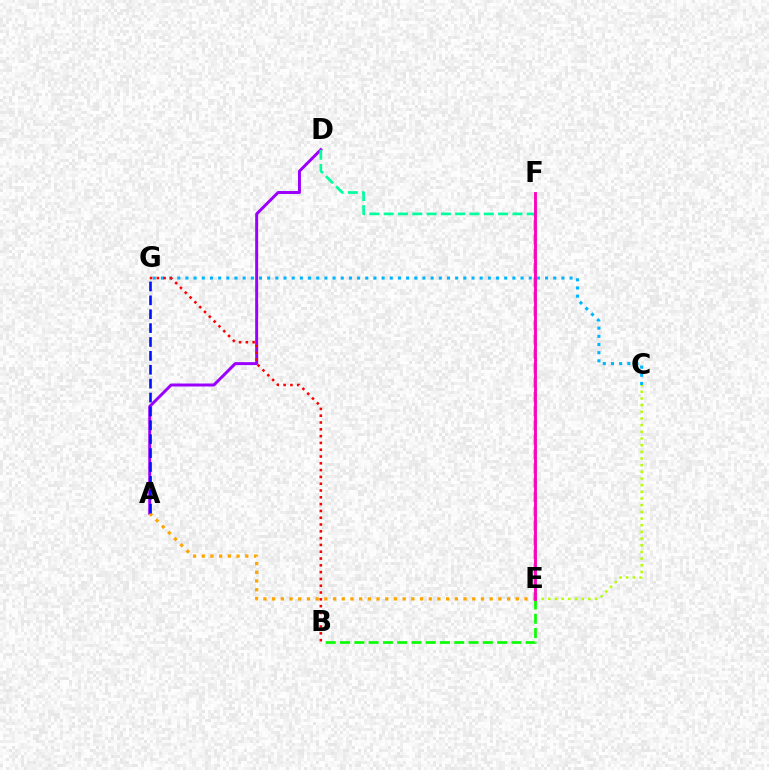{('C', 'E'): [{'color': '#b3ff00', 'line_style': 'dotted', 'thickness': 1.81}], ('A', 'D'): [{'color': '#9b00ff', 'line_style': 'solid', 'thickness': 2.13}], ('C', 'G'): [{'color': '#00b5ff', 'line_style': 'dotted', 'thickness': 2.22}], ('B', 'E'): [{'color': '#08ff00', 'line_style': 'dashed', 'thickness': 1.94}], ('D', 'E'): [{'color': '#00ff9d', 'line_style': 'dashed', 'thickness': 1.94}], ('B', 'G'): [{'color': '#ff0000', 'line_style': 'dotted', 'thickness': 1.85}], ('A', 'E'): [{'color': '#ffa500', 'line_style': 'dotted', 'thickness': 2.36}], ('A', 'G'): [{'color': '#0010ff', 'line_style': 'dashed', 'thickness': 1.89}], ('E', 'F'): [{'color': '#ff00bd', 'line_style': 'solid', 'thickness': 2.07}]}